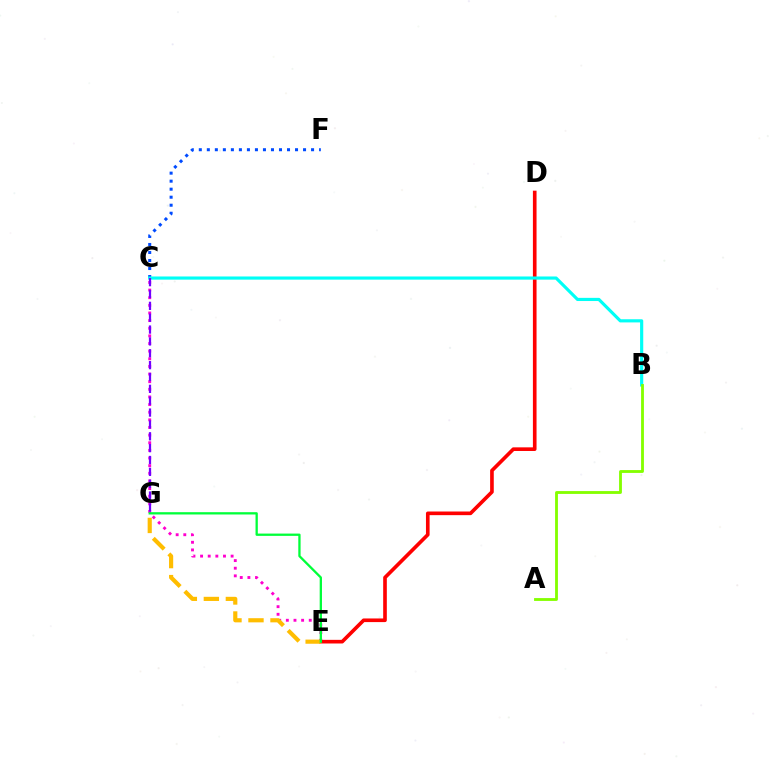{('C', 'E'): [{'color': '#ff00cf', 'line_style': 'dotted', 'thickness': 2.07}], ('D', 'E'): [{'color': '#ff0000', 'line_style': 'solid', 'thickness': 2.62}], ('C', 'F'): [{'color': '#004bff', 'line_style': 'dotted', 'thickness': 2.18}], ('E', 'G'): [{'color': '#ffbd00', 'line_style': 'dashed', 'thickness': 2.99}, {'color': '#00ff39', 'line_style': 'solid', 'thickness': 1.65}], ('B', 'C'): [{'color': '#00fff6', 'line_style': 'solid', 'thickness': 2.27}], ('A', 'B'): [{'color': '#84ff00', 'line_style': 'solid', 'thickness': 2.04}], ('C', 'G'): [{'color': '#7200ff', 'line_style': 'dashed', 'thickness': 1.61}]}